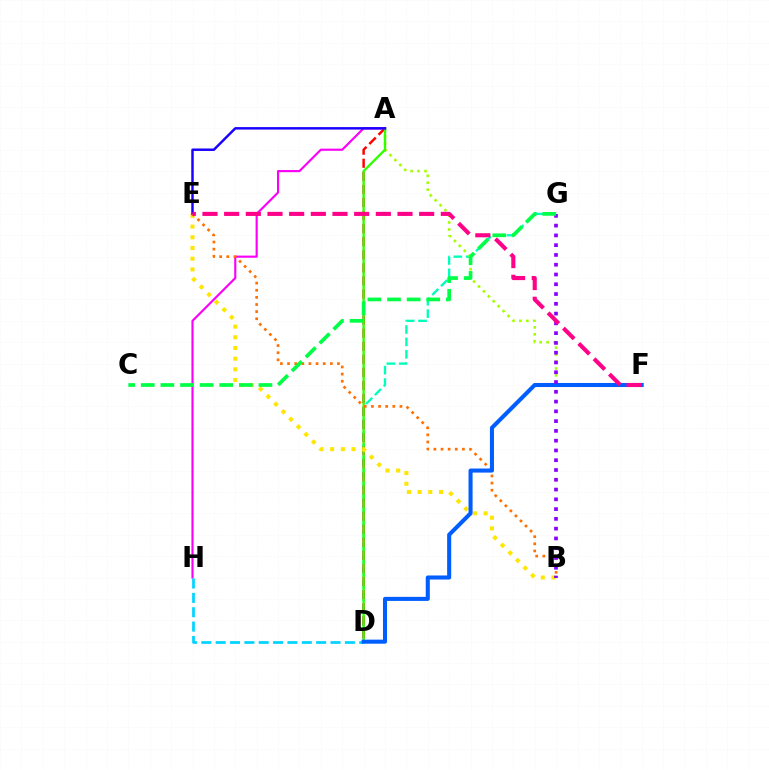{('D', 'G'): [{'color': '#00ffbb', 'line_style': 'dashed', 'thickness': 1.69}], ('A', 'F'): [{'color': '#a2ff00', 'line_style': 'dotted', 'thickness': 1.89}], ('A', 'D'): [{'color': '#ff0000', 'line_style': 'dashed', 'thickness': 1.78}, {'color': '#31ff00', 'line_style': 'solid', 'thickness': 1.7}], ('B', 'E'): [{'color': '#ffe600', 'line_style': 'dotted', 'thickness': 2.91}, {'color': '#ff7000', 'line_style': 'dotted', 'thickness': 1.94}], ('A', 'H'): [{'color': '#fa00f9', 'line_style': 'solid', 'thickness': 1.54}], ('D', 'H'): [{'color': '#00d3ff', 'line_style': 'dashed', 'thickness': 1.95}], ('A', 'E'): [{'color': '#1900ff', 'line_style': 'solid', 'thickness': 1.77}], ('D', 'F'): [{'color': '#005dff', 'line_style': 'solid', 'thickness': 2.92}], ('B', 'G'): [{'color': '#8a00ff', 'line_style': 'dotted', 'thickness': 2.66}], ('E', 'F'): [{'color': '#ff0088', 'line_style': 'dashed', 'thickness': 2.94}], ('C', 'G'): [{'color': '#00ff45', 'line_style': 'dashed', 'thickness': 2.66}]}